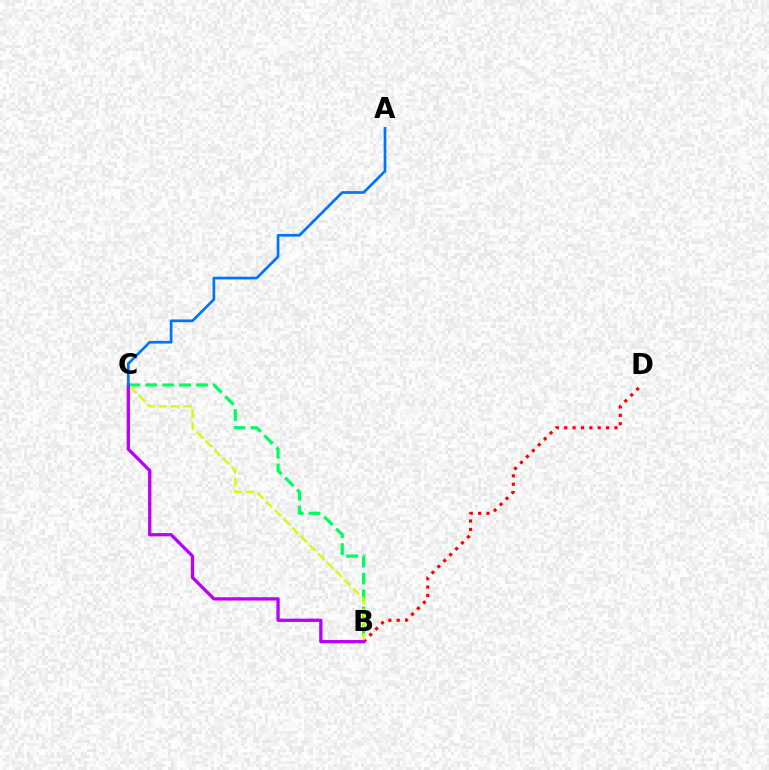{('B', 'C'): [{'color': '#00ff5c', 'line_style': 'dashed', 'thickness': 2.3}, {'color': '#d1ff00', 'line_style': 'dashed', 'thickness': 1.67}, {'color': '#b900ff', 'line_style': 'solid', 'thickness': 2.37}], ('B', 'D'): [{'color': '#ff0000', 'line_style': 'dotted', 'thickness': 2.28}], ('A', 'C'): [{'color': '#0074ff', 'line_style': 'solid', 'thickness': 1.95}]}